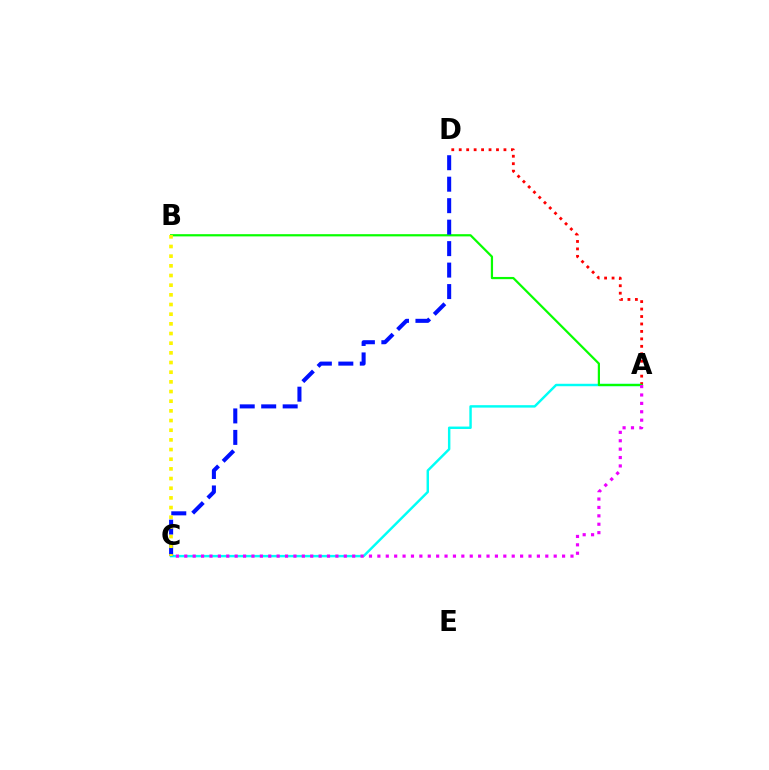{('A', 'C'): [{'color': '#00fff6', 'line_style': 'solid', 'thickness': 1.76}, {'color': '#ee00ff', 'line_style': 'dotted', 'thickness': 2.28}], ('A', 'D'): [{'color': '#ff0000', 'line_style': 'dotted', 'thickness': 2.02}], ('A', 'B'): [{'color': '#08ff00', 'line_style': 'solid', 'thickness': 1.6}], ('C', 'D'): [{'color': '#0010ff', 'line_style': 'dashed', 'thickness': 2.92}], ('B', 'C'): [{'color': '#fcf500', 'line_style': 'dotted', 'thickness': 2.63}]}